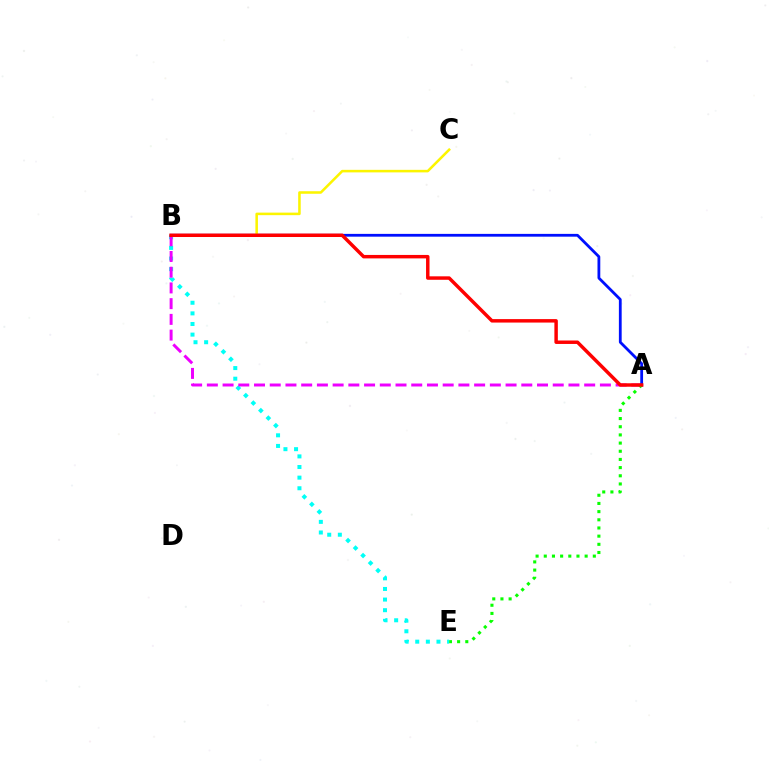{('B', 'E'): [{'color': '#00fff6', 'line_style': 'dotted', 'thickness': 2.89}], ('A', 'B'): [{'color': '#ee00ff', 'line_style': 'dashed', 'thickness': 2.14}, {'color': '#0010ff', 'line_style': 'solid', 'thickness': 2.01}, {'color': '#ff0000', 'line_style': 'solid', 'thickness': 2.49}], ('A', 'E'): [{'color': '#08ff00', 'line_style': 'dotted', 'thickness': 2.22}], ('B', 'C'): [{'color': '#fcf500', 'line_style': 'solid', 'thickness': 1.83}]}